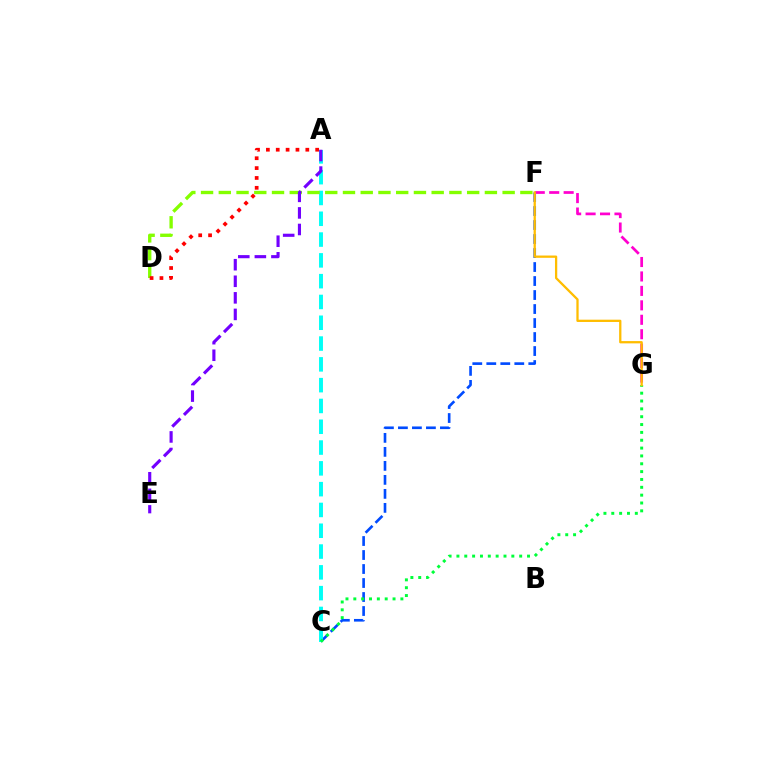{('C', 'F'): [{'color': '#004bff', 'line_style': 'dashed', 'thickness': 1.9}], ('F', 'G'): [{'color': '#ff00cf', 'line_style': 'dashed', 'thickness': 1.96}, {'color': '#ffbd00', 'line_style': 'solid', 'thickness': 1.64}], ('A', 'C'): [{'color': '#00fff6', 'line_style': 'dashed', 'thickness': 2.83}], ('C', 'G'): [{'color': '#00ff39', 'line_style': 'dotted', 'thickness': 2.13}], ('D', 'F'): [{'color': '#84ff00', 'line_style': 'dashed', 'thickness': 2.41}], ('A', 'D'): [{'color': '#ff0000', 'line_style': 'dotted', 'thickness': 2.68}], ('A', 'E'): [{'color': '#7200ff', 'line_style': 'dashed', 'thickness': 2.25}]}